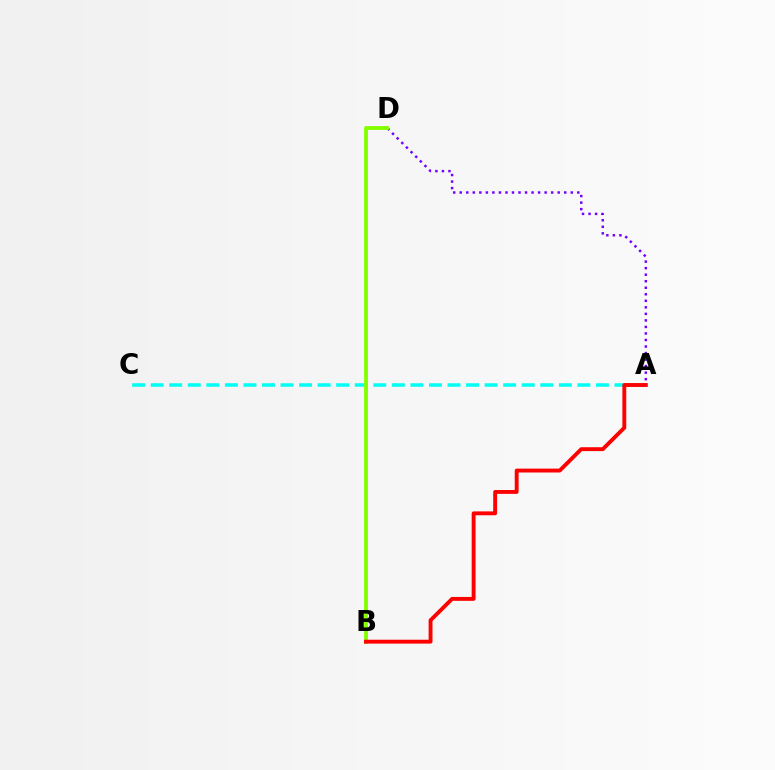{('A', 'D'): [{'color': '#7200ff', 'line_style': 'dotted', 'thickness': 1.77}], ('A', 'C'): [{'color': '#00fff6', 'line_style': 'dashed', 'thickness': 2.52}], ('B', 'D'): [{'color': '#84ff00', 'line_style': 'solid', 'thickness': 2.77}], ('A', 'B'): [{'color': '#ff0000', 'line_style': 'solid', 'thickness': 2.79}]}